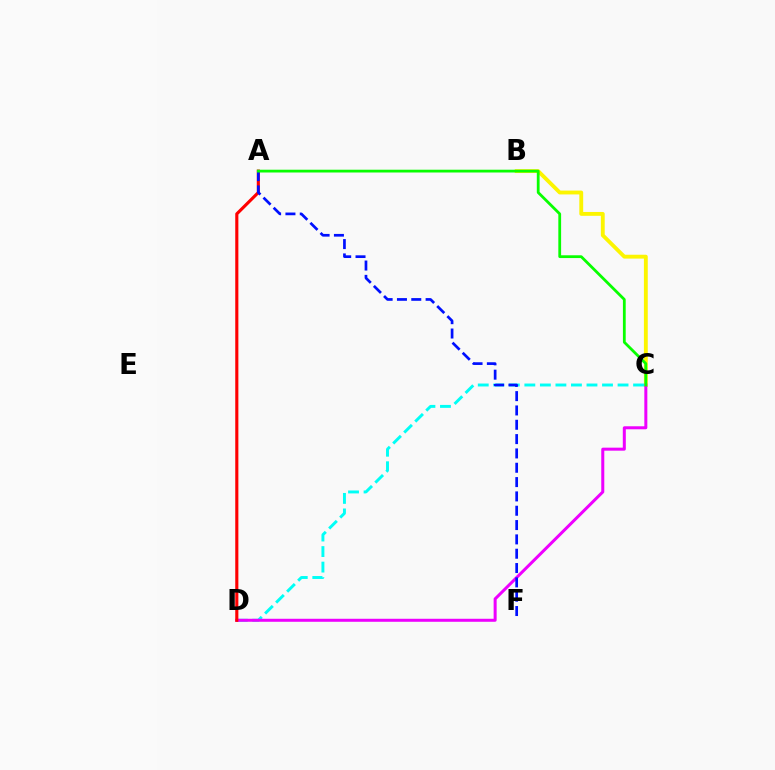{('B', 'C'): [{'color': '#fcf500', 'line_style': 'solid', 'thickness': 2.78}], ('C', 'D'): [{'color': '#00fff6', 'line_style': 'dashed', 'thickness': 2.11}, {'color': '#ee00ff', 'line_style': 'solid', 'thickness': 2.17}], ('A', 'D'): [{'color': '#ff0000', 'line_style': 'solid', 'thickness': 2.25}], ('A', 'F'): [{'color': '#0010ff', 'line_style': 'dashed', 'thickness': 1.95}], ('A', 'C'): [{'color': '#08ff00', 'line_style': 'solid', 'thickness': 2.0}]}